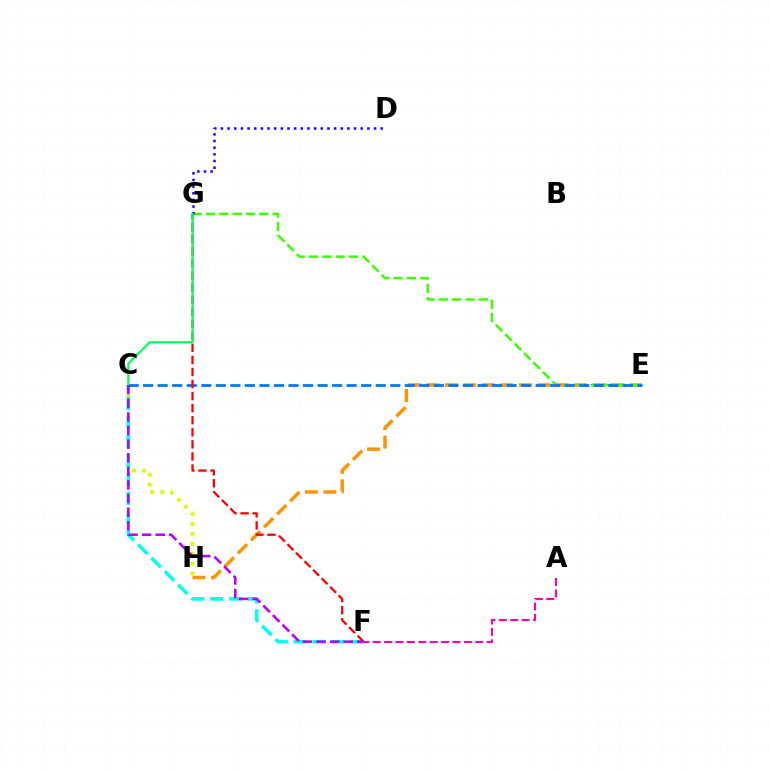{('E', 'H'): [{'color': '#ff9400', 'line_style': 'dashed', 'thickness': 2.51}], ('C', 'H'): [{'color': '#d1ff00', 'line_style': 'dotted', 'thickness': 2.7}], ('C', 'F'): [{'color': '#00fff6', 'line_style': 'dashed', 'thickness': 2.57}, {'color': '#b900ff', 'line_style': 'dashed', 'thickness': 1.85}], ('E', 'G'): [{'color': '#3dff00', 'line_style': 'dashed', 'thickness': 1.81}], ('C', 'E'): [{'color': '#0074ff', 'line_style': 'dashed', 'thickness': 1.98}], ('F', 'G'): [{'color': '#ff0000', 'line_style': 'dashed', 'thickness': 1.64}], ('D', 'G'): [{'color': '#2500ff', 'line_style': 'dotted', 'thickness': 1.81}], ('C', 'G'): [{'color': '#00ff5c', 'line_style': 'solid', 'thickness': 1.57}], ('A', 'F'): [{'color': '#ff00ac', 'line_style': 'dashed', 'thickness': 1.55}]}